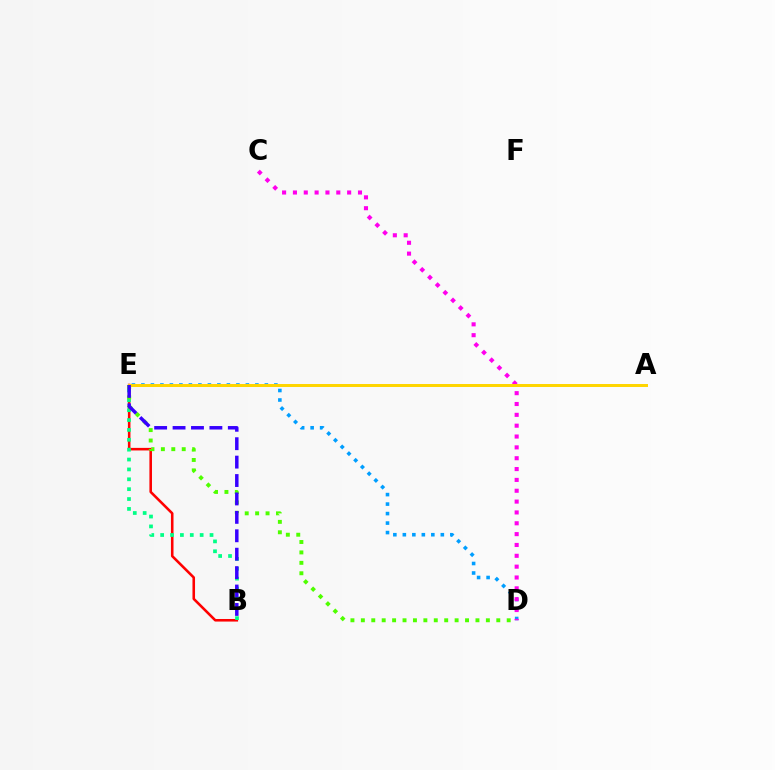{('B', 'E'): [{'color': '#ff0000', 'line_style': 'solid', 'thickness': 1.85}, {'color': '#00ff86', 'line_style': 'dotted', 'thickness': 2.68}, {'color': '#3700ff', 'line_style': 'dashed', 'thickness': 2.5}], ('D', 'E'): [{'color': '#009eff', 'line_style': 'dotted', 'thickness': 2.58}, {'color': '#4fff00', 'line_style': 'dotted', 'thickness': 2.83}], ('C', 'D'): [{'color': '#ff00ed', 'line_style': 'dotted', 'thickness': 2.95}], ('A', 'E'): [{'color': '#ffd500', 'line_style': 'solid', 'thickness': 2.14}]}